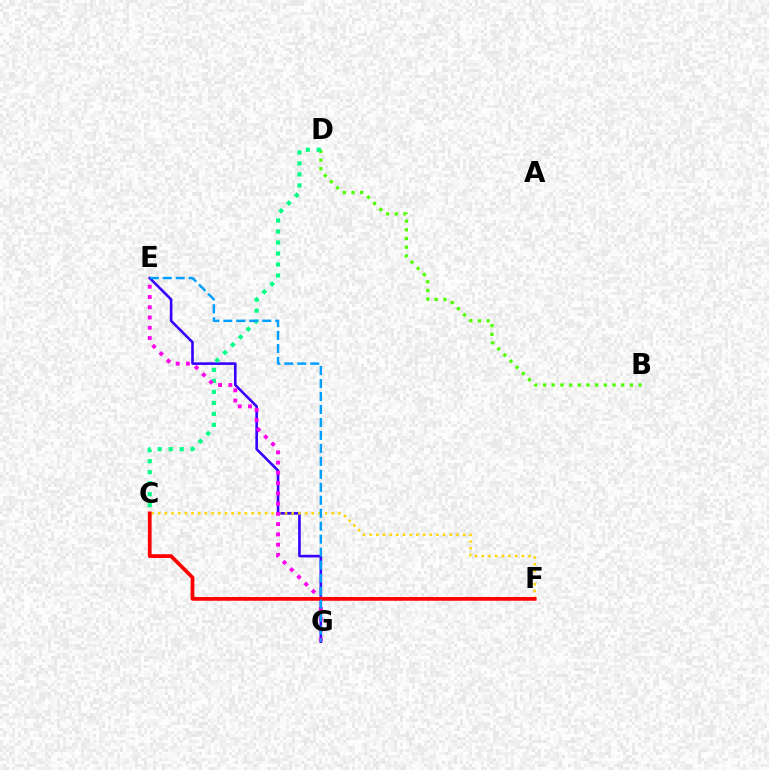{('E', 'G'): [{'color': '#3700ff', 'line_style': 'solid', 'thickness': 1.88}, {'color': '#ff00ed', 'line_style': 'dotted', 'thickness': 2.79}, {'color': '#009eff', 'line_style': 'dashed', 'thickness': 1.76}], ('B', 'D'): [{'color': '#4fff00', 'line_style': 'dotted', 'thickness': 2.36}], ('C', 'D'): [{'color': '#00ff86', 'line_style': 'dotted', 'thickness': 2.99}], ('C', 'F'): [{'color': '#ffd500', 'line_style': 'dotted', 'thickness': 1.81}, {'color': '#ff0000', 'line_style': 'solid', 'thickness': 2.68}]}